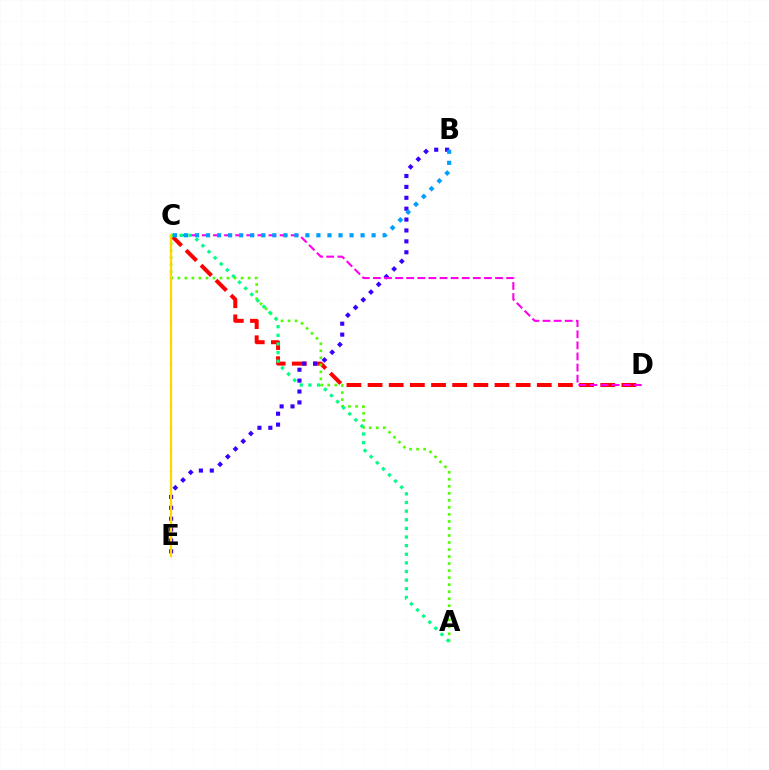{('C', 'D'): [{'color': '#ff0000', 'line_style': 'dashed', 'thickness': 2.87}, {'color': '#ff00ed', 'line_style': 'dashed', 'thickness': 1.51}], ('A', 'C'): [{'color': '#4fff00', 'line_style': 'dotted', 'thickness': 1.91}, {'color': '#00ff86', 'line_style': 'dotted', 'thickness': 2.34}], ('B', 'E'): [{'color': '#3700ff', 'line_style': 'dotted', 'thickness': 2.96}], ('B', 'C'): [{'color': '#009eff', 'line_style': 'dotted', 'thickness': 3.0}], ('C', 'E'): [{'color': '#ffd500', 'line_style': 'solid', 'thickness': 1.64}]}